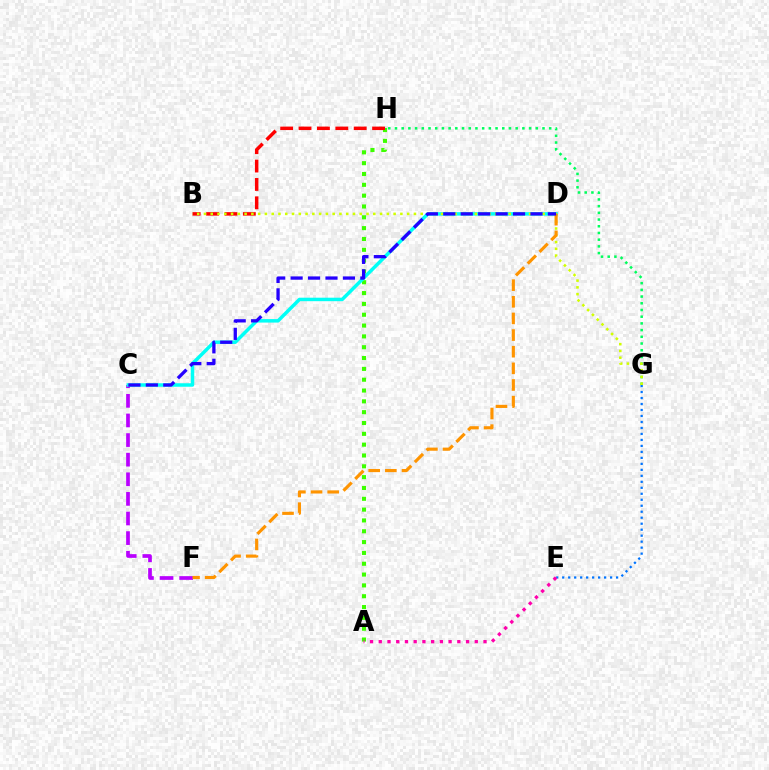{('G', 'H'): [{'color': '#00ff5c', 'line_style': 'dotted', 'thickness': 1.82}], ('C', 'F'): [{'color': '#b900ff', 'line_style': 'dashed', 'thickness': 2.66}], ('A', 'H'): [{'color': '#3dff00', 'line_style': 'dotted', 'thickness': 2.94}], ('E', 'G'): [{'color': '#0074ff', 'line_style': 'dotted', 'thickness': 1.63}], ('B', 'H'): [{'color': '#ff0000', 'line_style': 'dashed', 'thickness': 2.5}], ('C', 'D'): [{'color': '#00fff6', 'line_style': 'solid', 'thickness': 2.51}, {'color': '#2500ff', 'line_style': 'dashed', 'thickness': 2.37}], ('A', 'E'): [{'color': '#ff00ac', 'line_style': 'dotted', 'thickness': 2.37}], ('B', 'G'): [{'color': '#d1ff00', 'line_style': 'dotted', 'thickness': 1.84}], ('D', 'F'): [{'color': '#ff9400', 'line_style': 'dashed', 'thickness': 2.26}]}